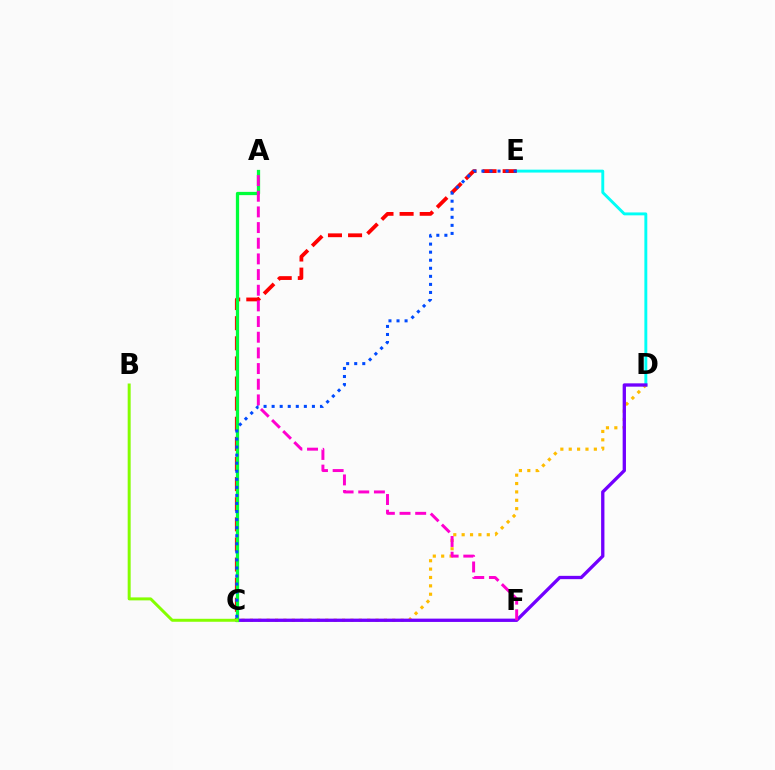{('D', 'E'): [{'color': '#00fff6', 'line_style': 'solid', 'thickness': 2.09}], ('C', 'D'): [{'color': '#ffbd00', 'line_style': 'dotted', 'thickness': 2.28}, {'color': '#7200ff', 'line_style': 'solid', 'thickness': 2.39}], ('C', 'E'): [{'color': '#ff0000', 'line_style': 'dashed', 'thickness': 2.73}, {'color': '#004bff', 'line_style': 'dotted', 'thickness': 2.19}], ('A', 'C'): [{'color': '#00ff39', 'line_style': 'solid', 'thickness': 2.34}], ('B', 'C'): [{'color': '#84ff00', 'line_style': 'solid', 'thickness': 2.14}], ('A', 'F'): [{'color': '#ff00cf', 'line_style': 'dashed', 'thickness': 2.13}]}